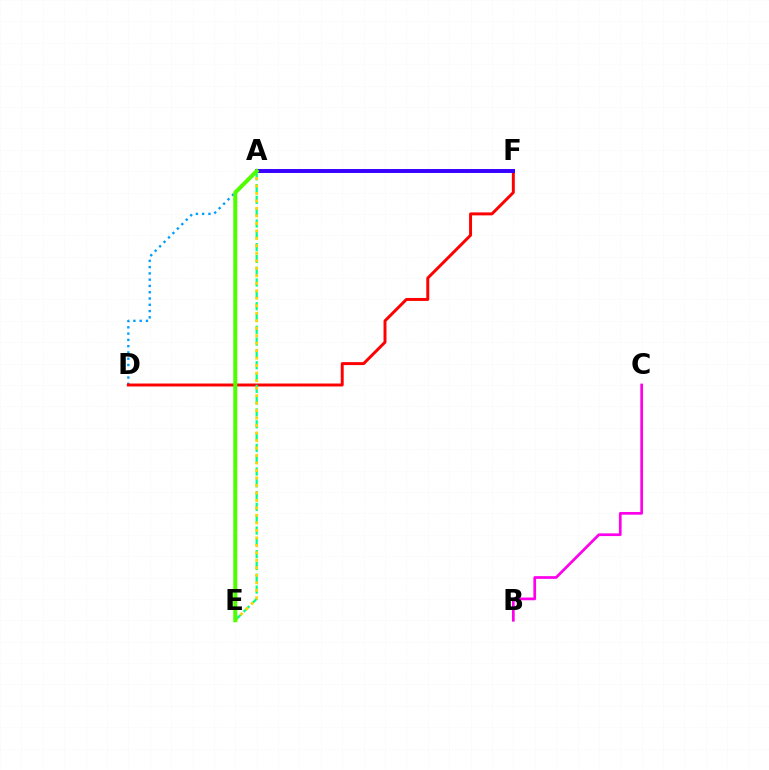{('A', 'D'): [{'color': '#009eff', 'line_style': 'dotted', 'thickness': 1.71}], ('D', 'F'): [{'color': '#ff0000', 'line_style': 'solid', 'thickness': 2.13}], ('A', 'F'): [{'color': '#3700ff', 'line_style': 'solid', 'thickness': 2.84}], ('A', 'E'): [{'color': '#00ff86', 'line_style': 'dashed', 'thickness': 1.6}, {'color': '#ffd500', 'line_style': 'dotted', 'thickness': 2.03}, {'color': '#4fff00', 'line_style': 'solid', 'thickness': 2.88}], ('B', 'C'): [{'color': '#ff00ed', 'line_style': 'solid', 'thickness': 1.95}]}